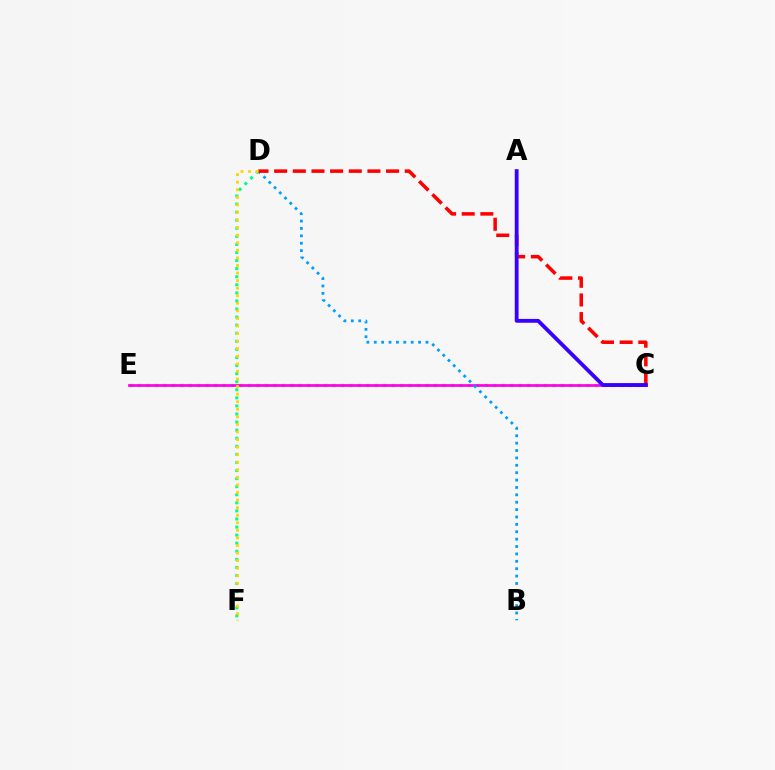{('D', 'F'): [{'color': '#00ff86', 'line_style': 'dotted', 'thickness': 2.19}, {'color': '#ffd500', 'line_style': 'dotted', 'thickness': 2.06}], ('C', 'E'): [{'color': '#4fff00', 'line_style': 'dotted', 'thickness': 2.3}, {'color': '#ff00ed', 'line_style': 'solid', 'thickness': 1.96}], ('B', 'D'): [{'color': '#009eff', 'line_style': 'dotted', 'thickness': 2.01}], ('C', 'D'): [{'color': '#ff0000', 'line_style': 'dashed', 'thickness': 2.53}], ('A', 'C'): [{'color': '#3700ff', 'line_style': 'solid', 'thickness': 2.76}]}